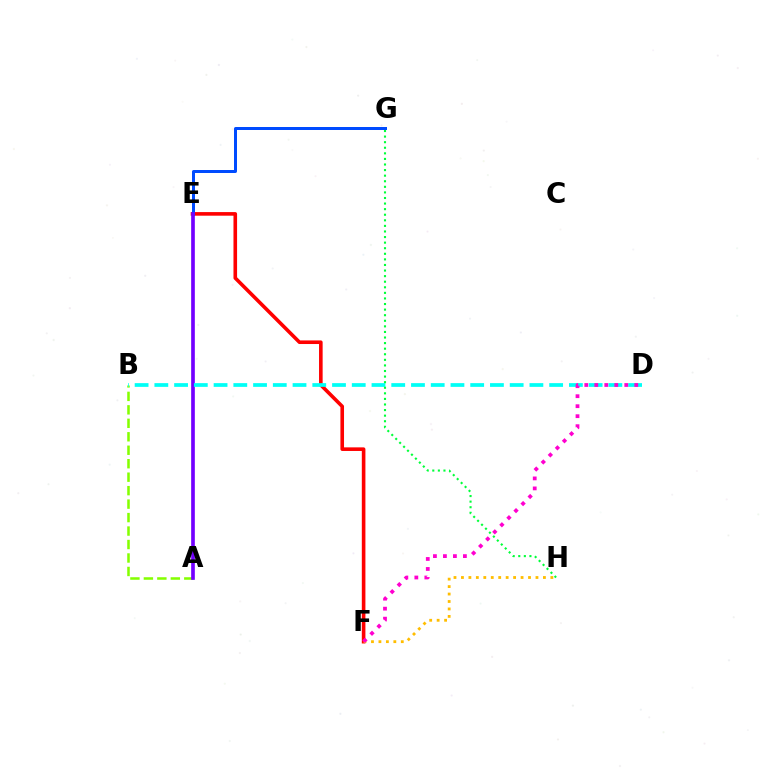{('A', 'B'): [{'color': '#84ff00', 'line_style': 'dashed', 'thickness': 1.83}], ('E', 'F'): [{'color': '#ff0000', 'line_style': 'solid', 'thickness': 2.6}], ('E', 'G'): [{'color': '#004bff', 'line_style': 'solid', 'thickness': 2.15}], ('A', 'E'): [{'color': '#7200ff', 'line_style': 'solid', 'thickness': 2.64}], ('F', 'H'): [{'color': '#ffbd00', 'line_style': 'dotted', 'thickness': 2.02}], ('B', 'D'): [{'color': '#00fff6', 'line_style': 'dashed', 'thickness': 2.68}], ('G', 'H'): [{'color': '#00ff39', 'line_style': 'dotted', 'thickness': 1.52}], ('D', 'F'): [{'color': '#ff00cf', 'line_style': 'dotted', 'thickness': 2.72}]}